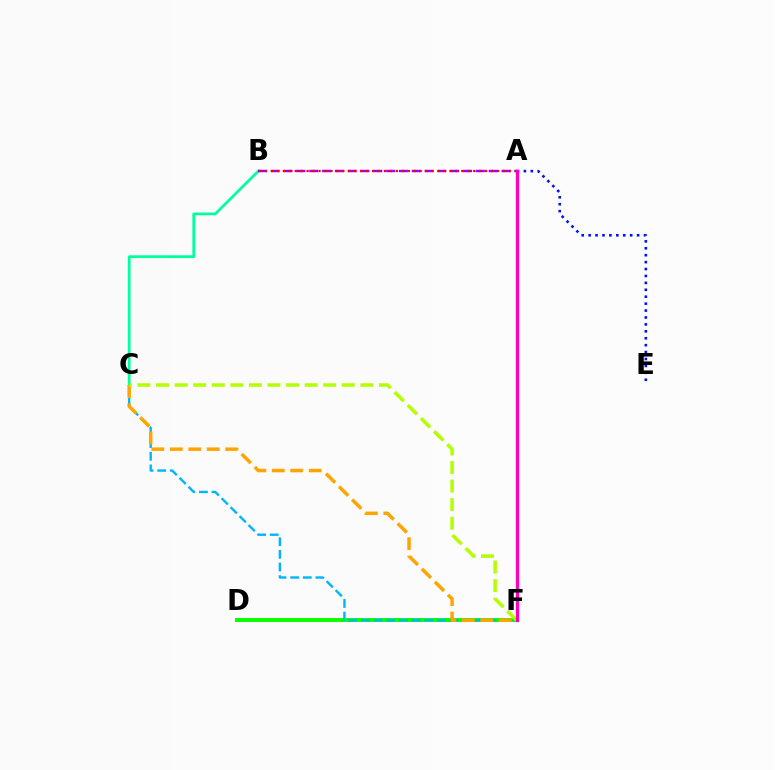{('A', 'E'): [{'color': '#0010ff', 'line_style': 'dotted', 'thickness': 1.88}], ('D', 'F'): [{'color': '#08ff00', 'line_style': 'solid', 'thickness': 2.84}], ('B', 'C'): [{'color': '#00ff9d', 'line_style': 'solid', 'thickness': 1.98}], ('C', 'F'): [{'color': '#00b5ff', 'line_style': 'dashed', 'thickness': 1.72}, {'color': '#ffa500', 'line_style': 'dashed', 'thickness': 2.51}, {'color': '#b3ff00', 'line_style': 'dashed', 'thickness': 2.52}], ('A', 'B'): [{'color': '#9b00ff', 'line_style': 'dashed', 'thickness': 1.74}, {'color': '#ff0000', 'line_style': 'dotted', 'thickness': 1.62}], ('A', 'F'): [{'color': '#ff00bd', 'line_style': 'solid', 'thickness': 2.37}]}